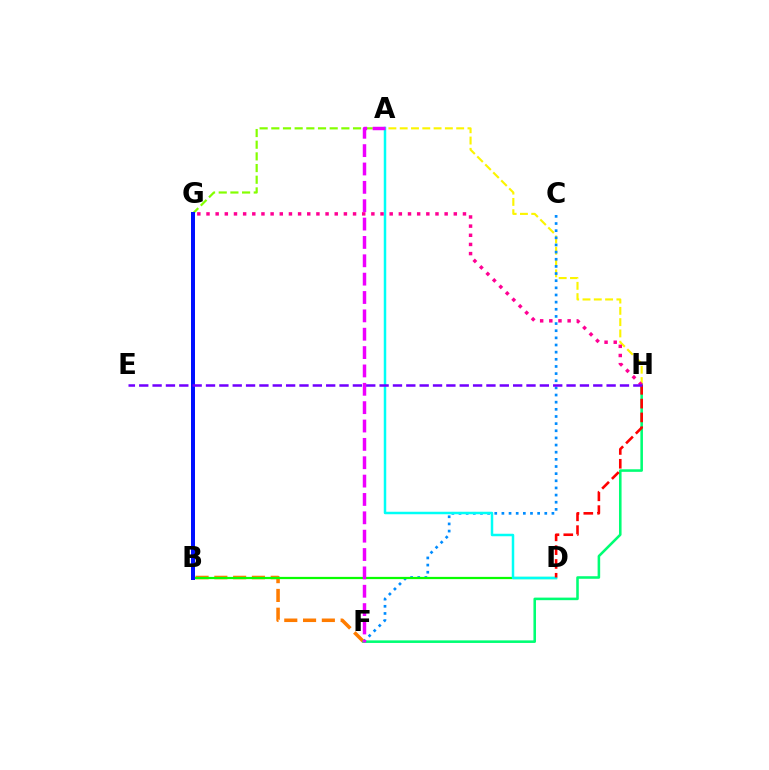{('A', 'H'): [{'color': '#fcf500', 'line_style': 'dashed', 'thickness': 1.53}], ('C', 'F'): [{'color': '#008cff', 'line_style': 'dotted', 'thickness': 1.94}], ('B', 'F'): [{'color': '#ff7c00', 'line_style': 'dashed', 'thickness': 2.55}], ('B', 'D'): [{'color': '#08ff00', 'line_style': 'solid', 'thickness': 1.61}], ('A', 'D'): [{'color': '#00fff6', 'line_style': 'solid', 'thickness': 1.8}], ('A', 'G'): [{'color': '#84ff00', 'line_style': 'dashed', 'thickness': 1.59}], ('F', 'H'): [{'color': '#00ff74', 'line_style': 'solid', 'thickness': 1.85}], ('D', 'H'): [{'color': '#ff0000', 'line_style': 'dashed', 'thickness': 1.88}], ('G', 'H'): [{'color': '#ff0094', 'line_style': 'dotted', 'thickness': 2.49}], ('A', 'F'): [{'color': '#ee00ff', 'line_style': 'dashed', 'thickness': 2.49}], ('B', 'G'): [{'color': '#0010ff', 'line_style': 'solid', 'thickness': 2.87}], ('E', 'H'): [{'color': '#7200ff', 'line_style': 'dashed', 'thickness': 1.81}]}